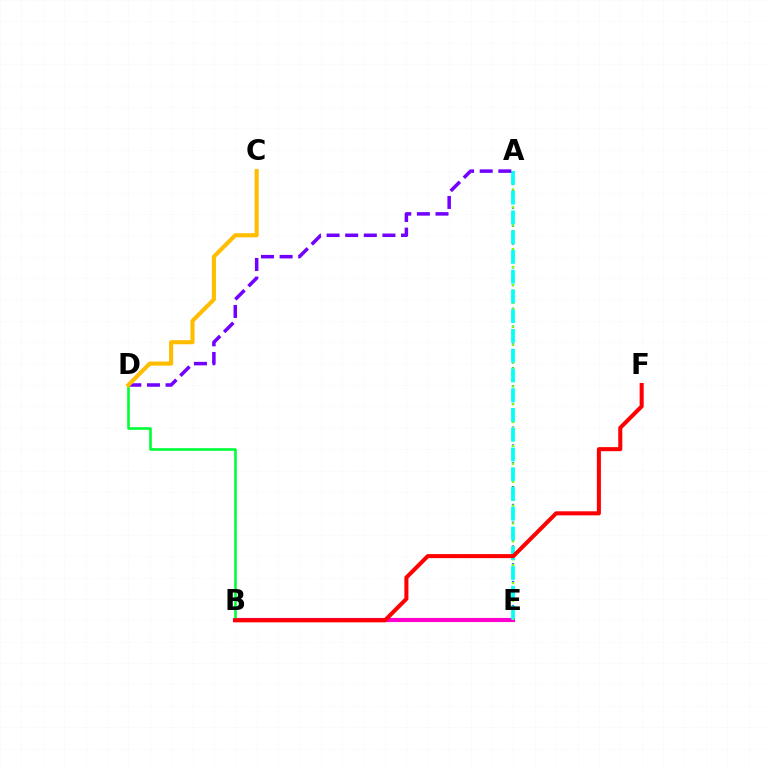{('B', 'E'): [{'color': '#ff00cf', 'line_style': 'solid', 'thickness': 2.97}], ('A', 'E'): [{'color': '#004bff', 'line_style': 'dotted', 'thickness': 1.61}, {'color': '#84ff00', 'line_style': 'dotted', 'thickness': 1.62}, {'color': '#00fff6', 'line_style': 'dashed', 'thickness': 2.68}], ('A', 'D'): [{'color': '#7200ff', 'line_style': 'dashed', 'thickness': 2.53}], ('B', 'D'): [{'color': '#00ff39', 'line_style': 'solid', 'thickness': 1.89}], ('B', 'F'): [{'color': '#ff0000', 'line_style': 'solid', 'thickness': 2.91}], ('C', 'D'): [{'color': '#ffbd00', 'line_style': 'solid', 'thickness': 2.96}]}